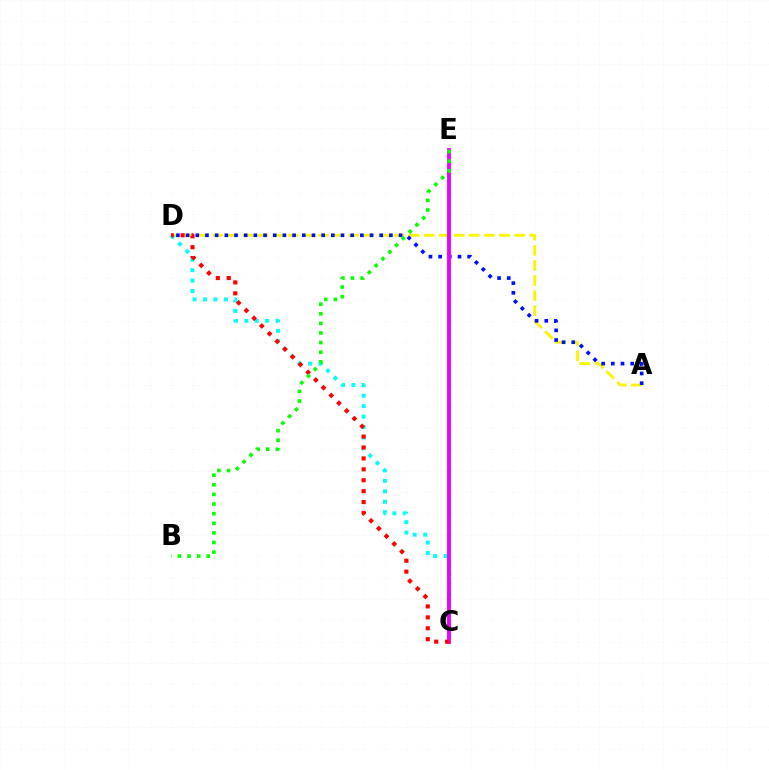{('A', 'D'): [{'color': '#fcf500', 'line_style': 'dashed', 'thickness': 2.05}, {'color': '#0010ff', 'line_style': 'dotted', 'thickness': 2.63}], ('C', 'D'): [{'color': '#00fff6', 'line_style': 'dotted', 'thickness': 2.84}, {'color': '#ff0000', 'line_style': 'dotted', 'thickness': 2.96}], ('C', 'E'): [{'color': '#ee00ff', 'line_style': 'solid', 'thickness': 2.79}], ('B', 'E'): [{'color': '#08ff00', 'line_style': 'dotted', 'thickness': 2.61}]}